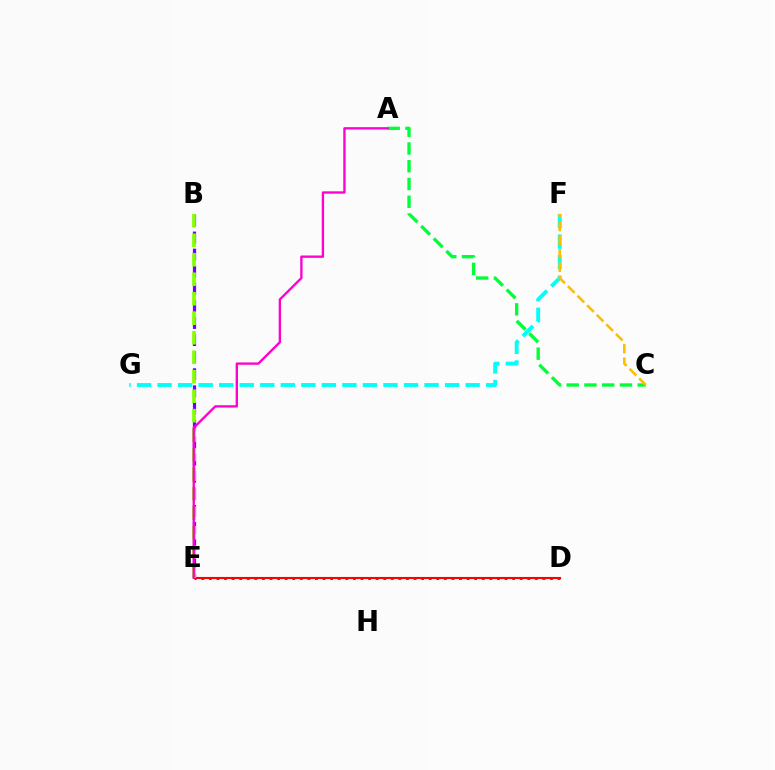{('D', 'E'): [{'color': '#004bff', 'line_style': 'dotted', 'thickness': 2.06}, {'color': '#ff0000', 'line_style': 'solid', 'thickness': 1.52}], ('A', 'C'): [{'color': '#00ff39', 'line_style': 'dashed', 'thickness': 2.41}], ('B', 'E'): [{'color': '#7200ff', 'line_style': 'dashed', 'thickness': 2.32}, {'color': '#84ff00', 'line_style': 'dashed', 'thickness': 2.65}], ('F', 'G'): [{'color': '#00fff6', 'line_style': 'dashed', 'thickness': 2.79}], ('C', 'F'): [{'color': '#ffbd00', 'line_style': 'dashed', 'thickness': 1.84}], ('A', 'E'): [{'color': '#ff00cf', 'line_style': 'solid', 'thickness': 1.69}]}